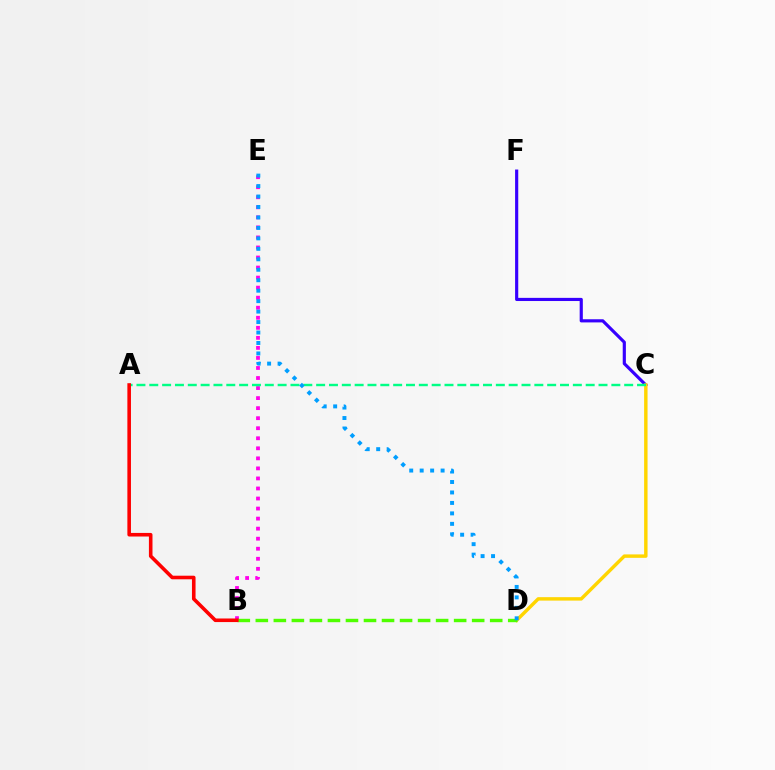{('C', 'F'): [{'color': '#3700ff', 'line_style': 'solid', 'thickness': 2.27}], ('C', 'D'): [{'color': '#ffd500', 'line_style': 'solid', 'thickness': 2.47}], ('B', 'E'): [{'color': '#ff00ed', 'line_style': 'dotted', 'thickness': 2.73}], ('A', 'C'): [{'color': '#00ff86', 'line_style': 'dashed', 'thickness': 1.74}], ('B', 'D'): [{'color': '#4fff00', 'line_style': 'dashed', 'thickness': 2.45}], ('A', 'B'): [{'color': '#ff0000', 'line_style': 'solid', 'thickness': 2.58}], ('D', 'E'): [{'color': '#009eff', 'line_style': 'dotted', 'thickness': 2.84}]}